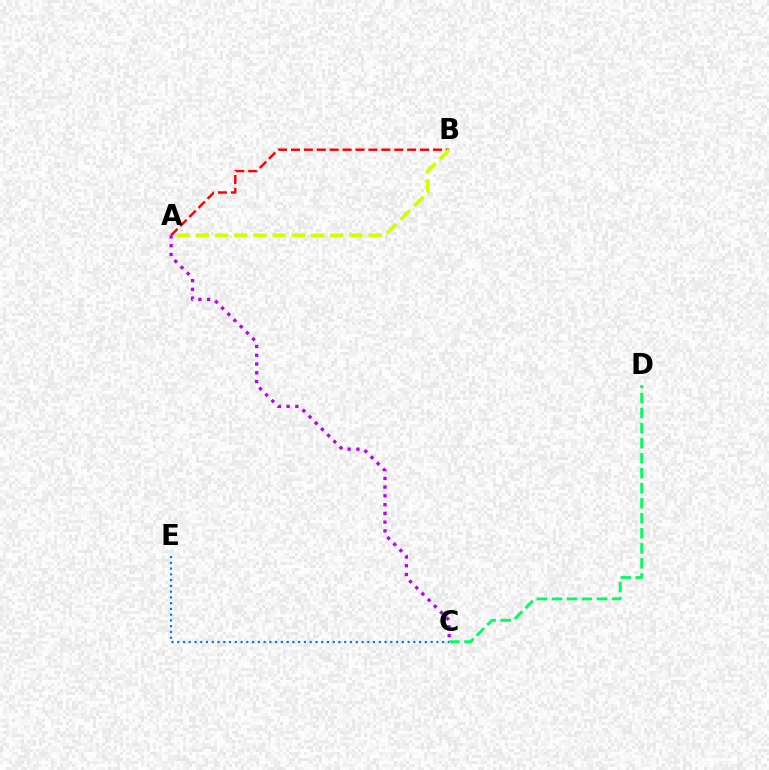{('C', 'E'): [{'color': '#0074ff', 'line_style': 'dotted', 'thickness': 1.56}], ('A', 'B'): [{'color': '#ff0000', 'line_style': 'dashed', 'thickness': 1.75}, {'color': '#d1ff00', 'line_style': 'dashed', 'thickness': 2.61}], ('C', 'D'): [{'color': '#00ff5c', 'line_style': 'dashed', 'thickness': 2.04}], ('A', 'C'): [{'color': '#b900ff', 'line_style': 'dotted', 'thickness': 2.38}]}